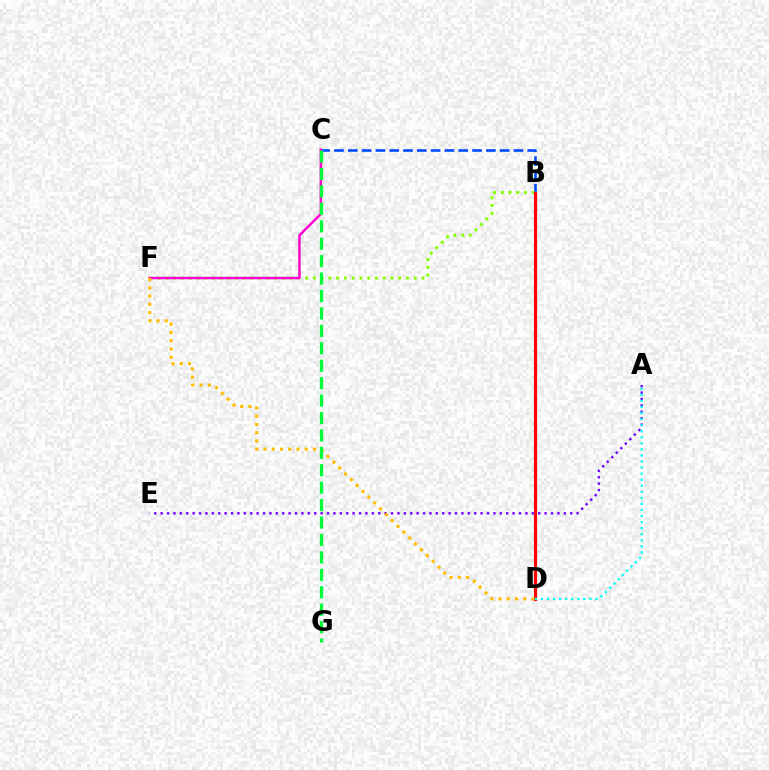{('B', 'C'): [{'color': '#004bff', 'line_style': 'dashed', 'thickness': 1.88}], ('B', 'F'): [{'color': '#84ff00', 'line_style': 'dotted', 'thickness': 2.11}], ('C', 'F'): [{'color': '#ff00cf', 'line_style': 'solid', 'thickness': 1.78}], ('A', 'E'): [{'color': '#7200ff', 'line_style': 'dotted', 'thickness': 1.74}], ('B', 'D'): [{'color': '#ff0000', 'line_style': 'solid', 'thickness': 2.28}], ('A', 'D'): [{'color': '#00fff6', 'line_style': 'dotted', 'thickness': 1.65}], ('D', 'F'): [{'color': '#ffbd00', 'line_style': 'dotted', 'thickness': 2.24}], ('C', 'G'): [{'color': '#00ff39', 'line_style': 'dashed', 'thickness': 2.37}]}